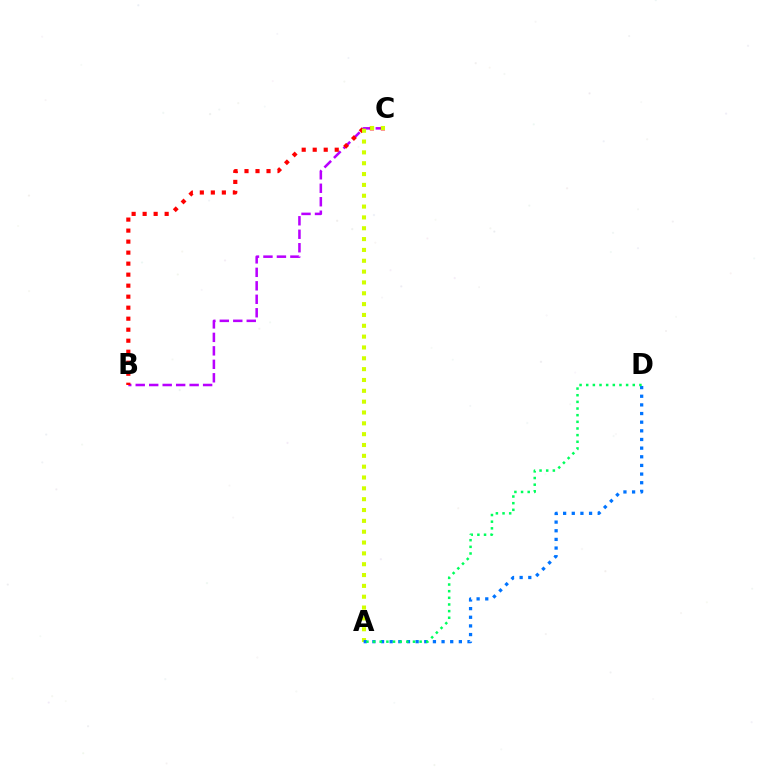{('B', 'C'): [{'color': '#b900ff', 'line_style': 'dashed', 'thickness': 1.83}, {'color': '#ff0000', 'line_style': 'dotted', 'thickness': 2.99}], ('A', 'C'): [{'color': '#d1ff00', 'line_style': 'dotted', 'thickness': 2.94}], ('A', 'D'): [{'color': '#0074ff', 'line_style': 'dotted', 'thickness': 2.35}, {'color': '#00ff5c', 'line_style': 'dotted', 'thickness': 1.81}]}